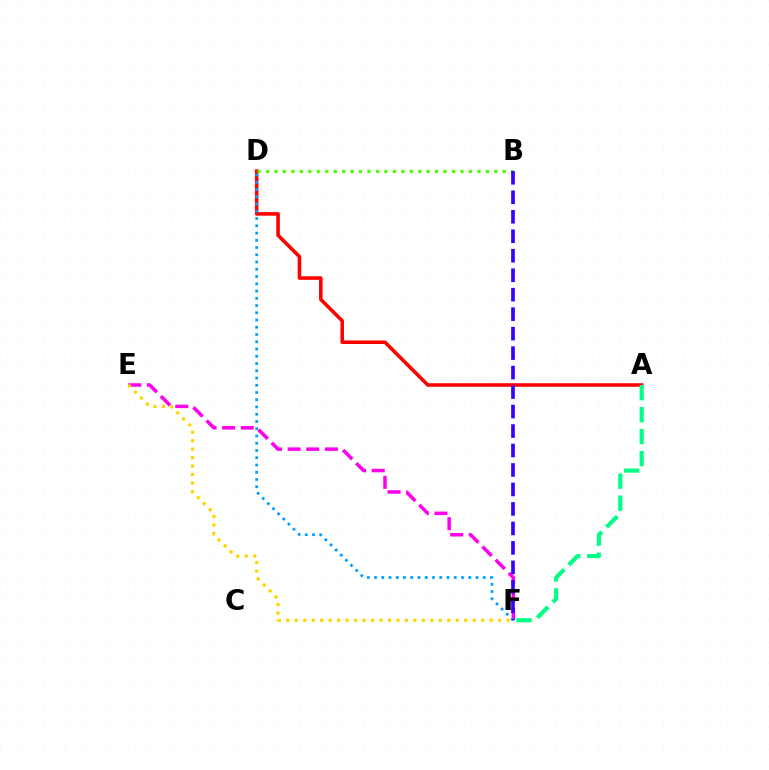{('A', 'D'): [{'color': '#ff0000', 'line_style': 'solid', 'thickness': 2.56}], ('A', 'F'): [{'color': '#00ff86', 'line_style': 'dashed', 'thickness': 2.99}], ('E', 'F'): [{'color': '#ff00ed', 'line_style': 'dashed', 'thickness': 2.53}, {'color': '#ffd500', 'line_style': 'dotted', 'thickness': 2.3}], ('D', 'F'): [{'color': '#009eff', 'line_style': 'dotted', 'thickness': 1.97}], ('B', 'D'): [{'color': '#4fff00', 'line_style': 'dotted', 'thickness': 2.3}], ('B', 'F'): [{'color': '#3700ff', 'line_style': 'dashed', 'thickness': 2.65}]}